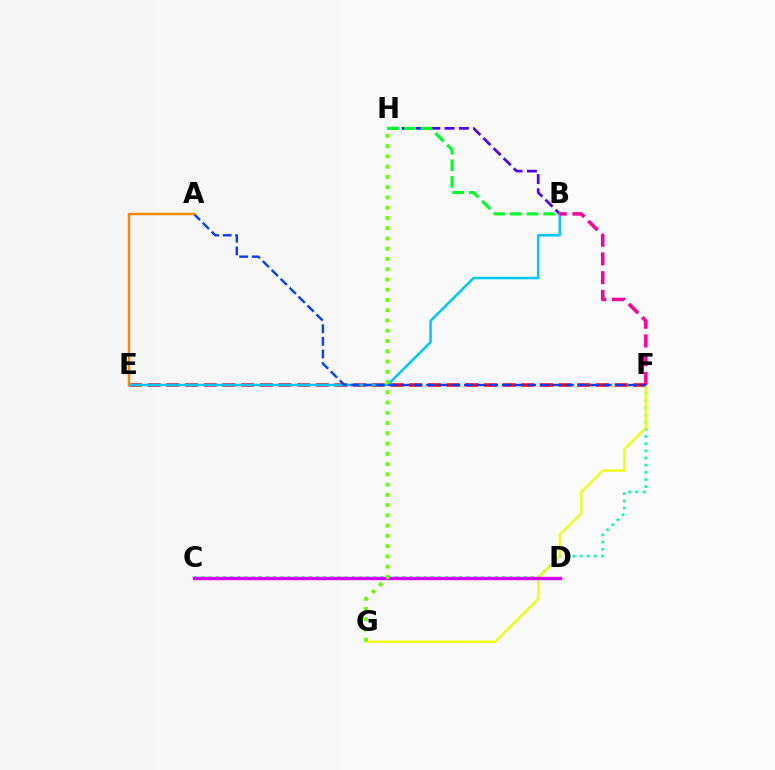{('B', 'H'): [{'color': '#4f00ff', 'line_style': 'dashed', 'thickness': 1.94}, {'color': '#00ff27', 'line_style': 'dashed', 'thickness': 2.26}], ('C', 'F'): [{'color': '#00ffaf', 'line_style': 'dotted', 'thickness': 1.95}], ('E', 'F'): [{'color': '#ff0000', 'line_style': 'dashed', 'thickness': 2.54}], ('B', 'E'): [{'color': '#00c7ff', 'line_style': 'solid', 'thickness': 1.82}], ('F', 'G'): [{'color': '#eeff00', 'line_style': 'solid', 'thickness': 1.59}], ('B', 'F'): [{'color': '#ff00a0', 'line_style': 'dashed', 'thickness': 2.55}], ('C', 'D'): [{'color': '#d600ff', 'line_style': 'solid', 'thickness': 2.45}], ('G', 'H'): [{'color': '#66ff00', 'line_style': 'dotted', 'thickness': 2.79}], ('A', 'F'): [{'color': '#003fff', 'line_style': 'dashed', 'thickness': 1.71}], ('A', 'E'): [{'color': '#ff8800', 'line_style': 'solid', 'thickness': 1.79}]}